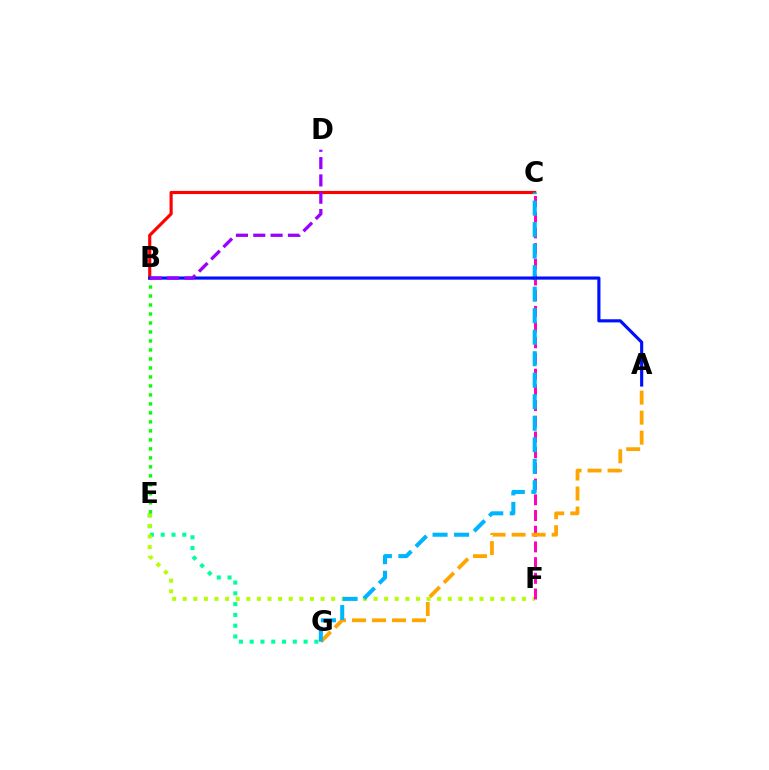{('B', 'C'): [{'color': '#ff0000', 'line_style': 'solid', 'thickness': 2.26}], ('E', 'G'): [{'color': '#00ff9d', 'line_style': 'dotted', 'thickness': 2.93}], ('E', 'F'): [{'color': '#b3ff00', 'line_style': 'dotted', 'thickness': 2.88}], ('C', 'F'): [{'color': '#ff00bd', 'line_style': 'dashed', 'thickness': 2.13}], ('A', 'G'): [{'color': '#ffa500', 'line_style': 'dashed', 'thickness': 2.72}], ('B', 'E'): [{'color': '#08ff00', 'line_style': 'dotted', 'thickness': 2.44}], ('C', 'G'): [{'color': '#00b5ff', 'line_style': 'dashed', 'thickness': 2.92}], ('A', 'B'): [{'color': '#0010ff', 'line_style': 'solid', 'thickness': 2.26}], ('B', 'D'): [{'color': '#9b00ff', 'line_style': 'dashed', 'thickness': 2.35}]}